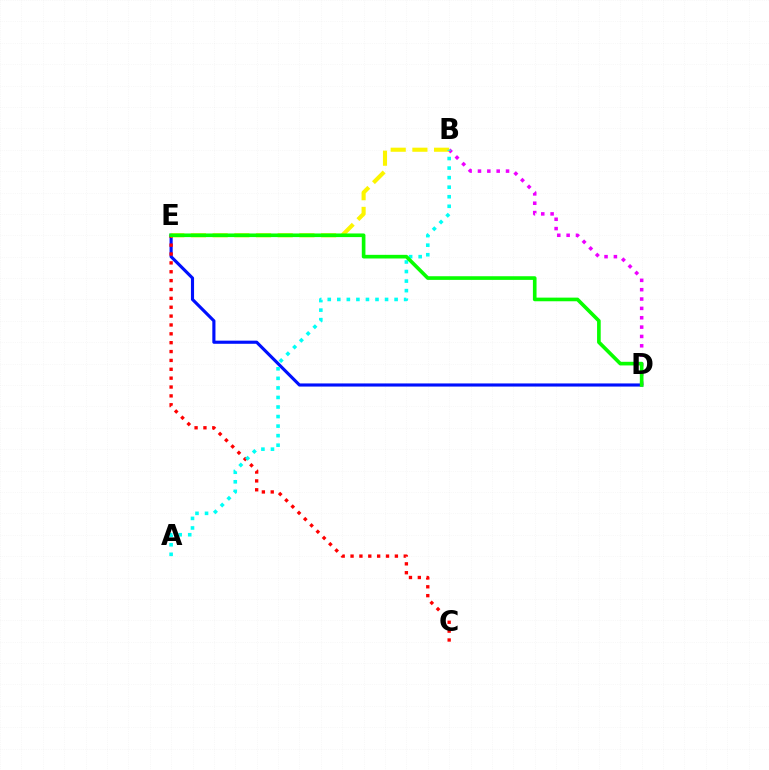{('B', 'D'): [{'color': '#ee00ff', 'line_style': 'dotted', 'thickness': 2.54}], ('D', 'E'): [{'color': '#0010ff', 'line_style': 'solid', 'thickness': 2.26}, {'color': '#08ff00', 'line_style': 'solid', 'thickness': 2.62}], ('C', 'E'): [{'color': '#ff0000', 'line_style': 'dotted', 'thickness': 2.41}], ('B', 'E'): [{'color': '#fcf500', 'line_style': 'dashed', 'thickness': 2.95}], ('A', 'B'): [{'color': '#00fff6', 'line_style': 'dotted', 'thickness': 2.59}]}